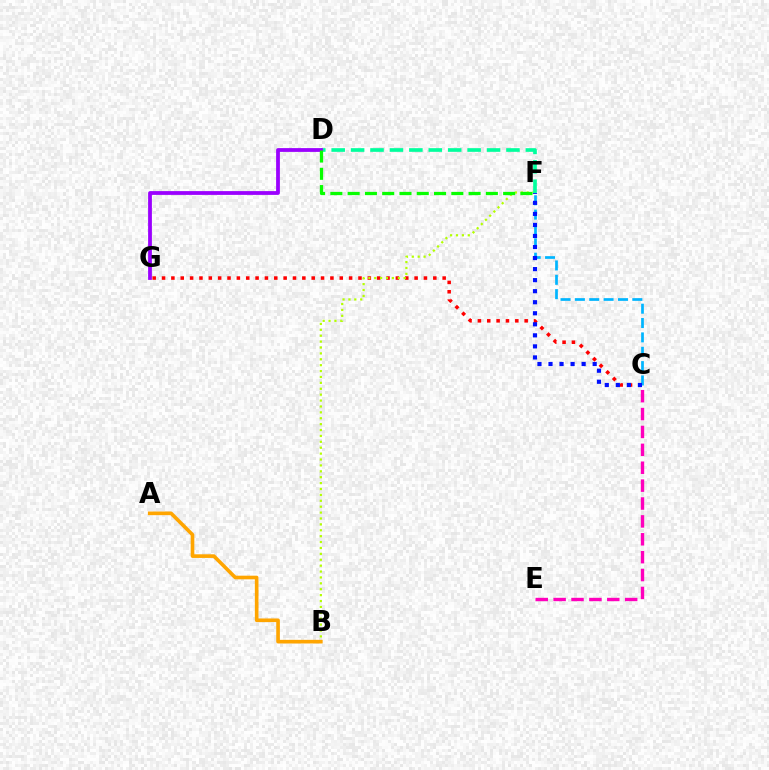{('C', 'G'): [{'color': '#ff0000', 'line_style': 'dotted', 'thickness': 2.54}], ('B', 'F'): [{'color': '#b3ff00', 'line_style': 'dotted', 'thickness': 1.6}], ('D', 'F'): [{'color': '#00ff9d', 'line_style': 'dashed', 'thickness': 2.64}, {'color': '#08ff00', 'line_style': 'dashed', 'thickness': 2.35}], ('D', 'G'): [{'color': '#9b00ff', 'line_style': 'solid', 'thickness': 2.72}], ('C', 'E'): [{'color': '#ff00bd', 'line_style': 'dashed', 'thickness': 2.43}], ('A', 'B'): [{'color': '#ffa500', 'line_style': 'solid', 'thickness': 2.62}], ('C', 'F'): [{'color': '#00b5ff', 'line_style': 'dashed', 'thickness': 1.95}, {'color': '#0010ff', 'line_style': 'dotted', 'thickness': 3.0}]}